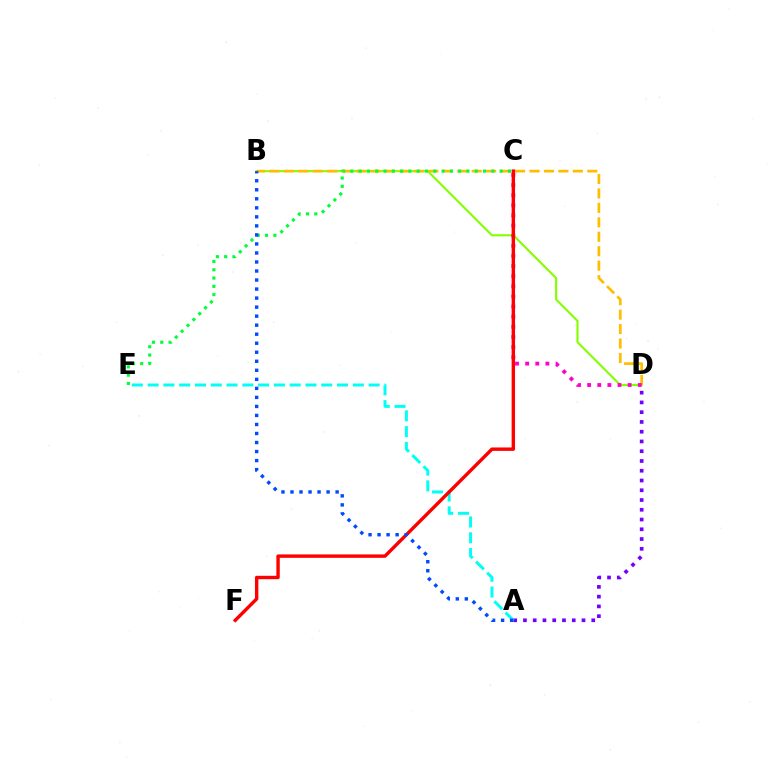{('A', 'D'): [{'color': '#7200ff', 'line_style': 'dotted', 'thickness': 2.65}], ('A', 'E'): [{'color': '#00fff6', 'line_style': 'dashed', 'thickness': 2.14}], ('B', 'D'): [{'color': '#84ff00', 'line_style': 'solid', 'thickness': 1.52}, {'color': '#ffbd00', 'line_style': 'dashed', 'thickness': 1.96}], ('C', 'D'): [{'color': '#ff00cf', 'line_style': 'dotted', 'thickness': 2.75}], ('C', 'E'): [{'color': '#00ff39', 'line_style': 'dotted', 'thickness': 2.25}], ('C', 'F'): [{'color': '#ff0000', 'line_style': 'solid', 'thickness': 2.45}], ('A', 'B'): [{'color': '#004bff', 'line_style': 'dotted', 'thickness': 2.45}]}